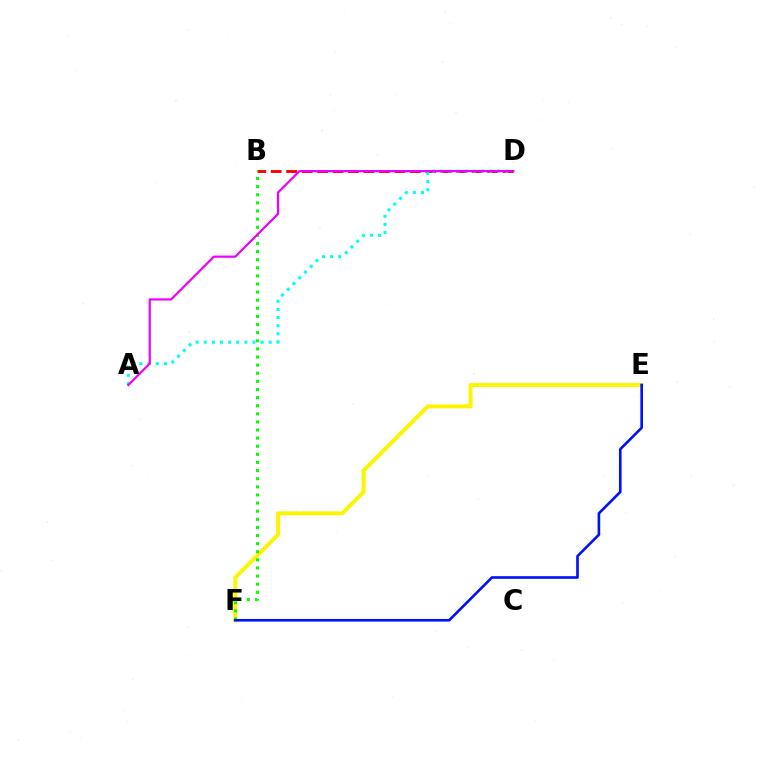{('E', 'F'): [{'color': '#fcf500', 'line_style': 'solid', 'thickness': 2.84}, {'color': '#0010ff', 'line_style': 'solid', 'thickness': 1.89}], ('B', 'D'): [{'color': '#ff0000', 'line_style': 'dashed', 'thickness': 2.1}], ('B', 'F'): [{'color': '#08ff00', 'line_style': 'dotted', 'thickness': 2.2}], ('A', 'D'): [{'color': '#00fff6', 'line_style': 'dotted', 'thickness': 2.21}, {'color': '#ee00ff', 'line_style': 'solid', 'thickness': 1.59}]}